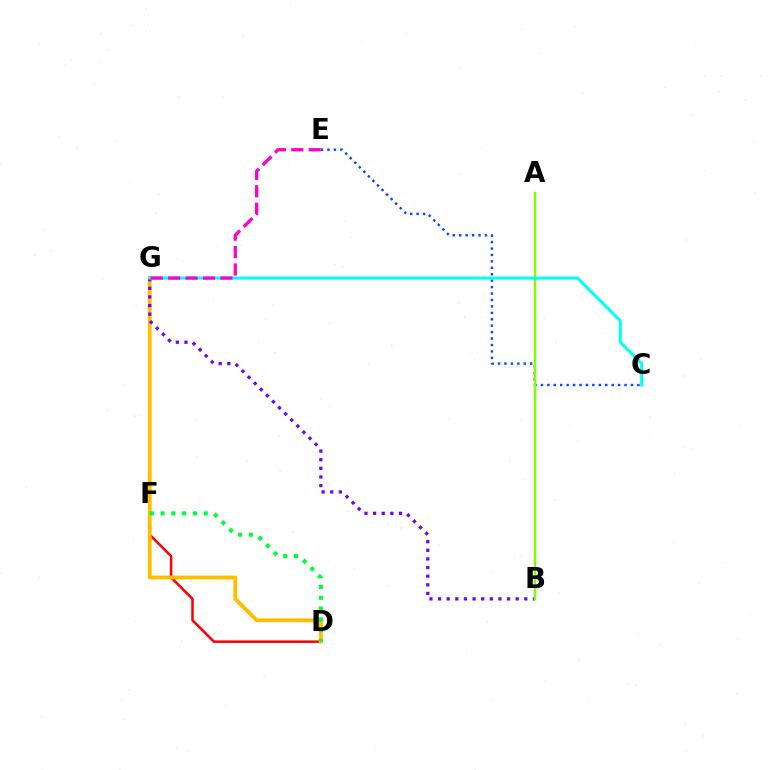{('D', 'F'): [{'color': '#ff0000', 'line_style': 'solid', 'thickness': 1.82}, {'color': '#00ff39', 'line_style': 'dotted', 'thickness': 2.93}], ('C', 'E'): [{'color': '#004bff', 'line_style': 'dotted', 'thickness': 1.75}], ('D', 'G'): [{'color': '#ffbd00', 'line_style': 'solid', 'thickness': 2.76}], ('B', 'G'): [{'color': '#7200ff', 'line_style': 'dotted', 'thickness': 2.34}], ('A', 'B'): [{'color': '#84ff00', 'line_style': 'solid', 'thickness': 1.73}], ('C', 'G'): [{'color': '#00fff6', 'line_style': 'solid', 'thickness': 2.17}], ('E', 'G'): [{'color': '#ff00cf', 'line_style': 'dashed', 'thickness': 2.37}]}